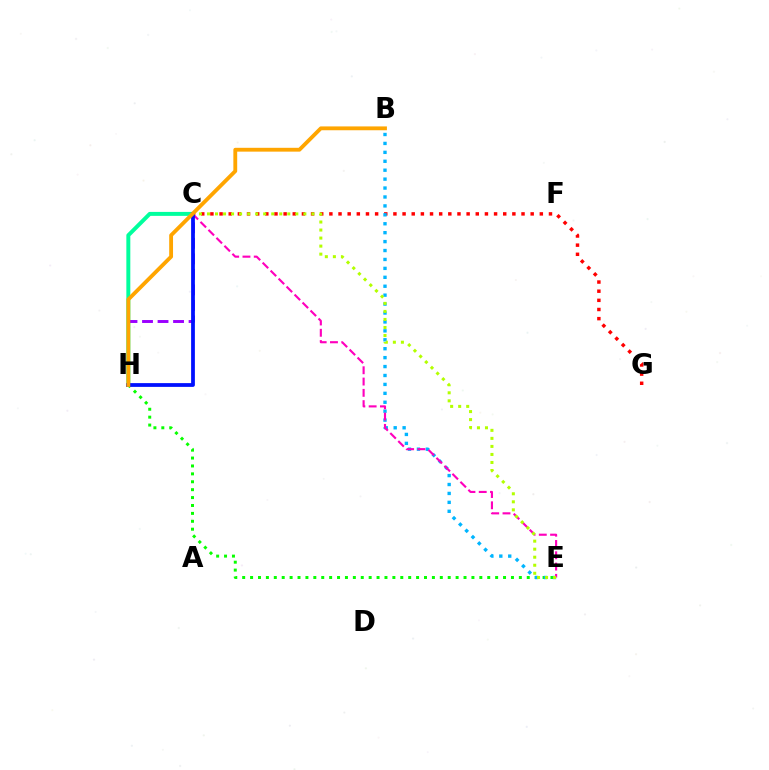{('C', 'G'): [{'color': '#ff0000', 'line_style': 'dotted', 'thickness': 2.49}], ('C', 'H'): [{'color': '#00ff9d', 'line_style': 'solid', 'thickness': 2.85}, {'color': '#9b00ff', 'line_style': 'dashed', 'thickness': 2.11}, {'color': '#0010ff', 'line_style': 'solid', 'thickness': 2.71}], ('E', 'H'): [{'color': '#08ff00', 'line_style': 'dotted', 'thickness': 2.15}], ('B', 'E'): [{'color': '#00b5ff', 'line_style': 'dotted', 'thickness': 2.43}], ('C', 'E'): [{'color': '#ff00bd', 'line_style': 'dashed', 'thickness': 1.53}, {'color': '#b3ff00', 'line_style': 'dotted', 'thickness': 2.18}], ('B', 'H'): [{'color': '#ffa500', 'line_style': 'solid', 'thickness': 2.76}]}